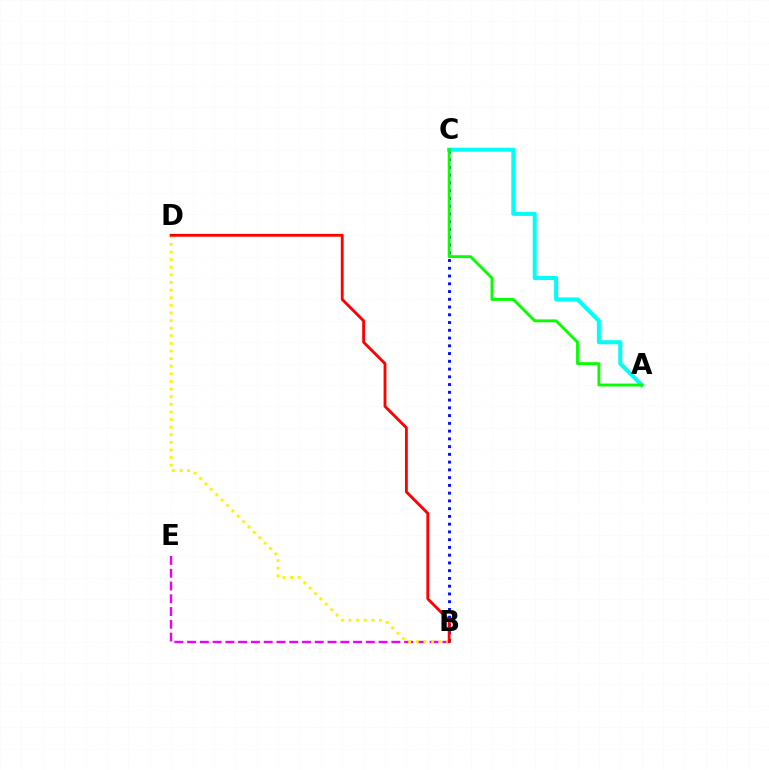{('B', 'C'): [{'color': '#0010ff', 'line_style': 'dotted', 'thickness': 2.11}], ('A', 'C'): [{'color': '#00fff6', 'line_style': 'solid', 'thickness': 2.91}, {'color': '#08ff00', 'line_style': 'solid', 'thickness': 2.06}], ('B', 'E'): [{'color': '#ee00ff', 'line_style': 'dashed', 'thickness': 1.73}], ('B', 'D'): [{'color': '#fcf500', 'line_style': 'dotted', 'thickness': 2.07}, {'color': '#ff0000', 'line_style': 'solid', 'thickness': 2.04}]}